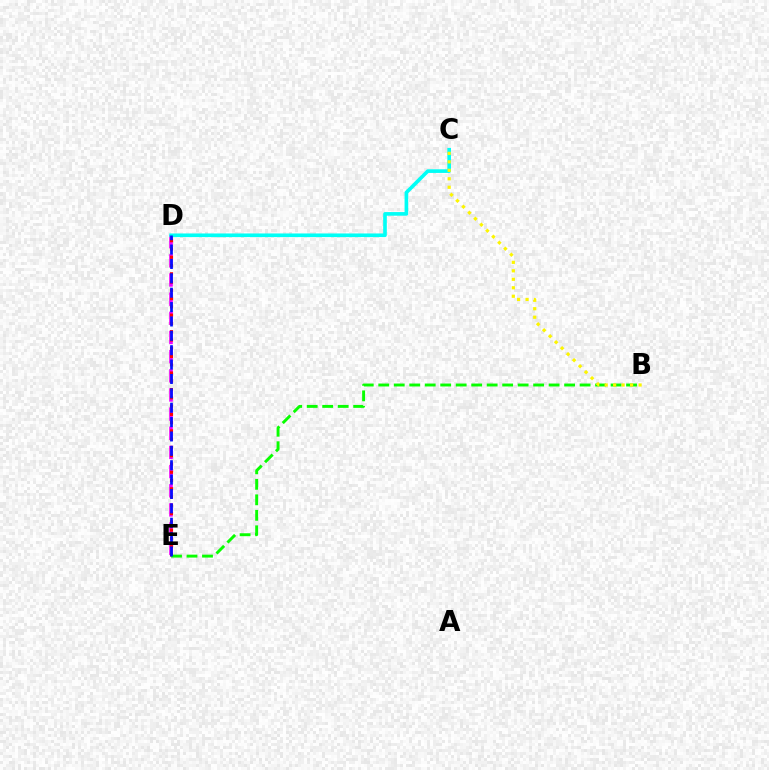{('D', 'E'): [{'color': '#ee00ff', 'line_style': 'dashed', 'thickness': 2.6}, {'color': '#ff0000', 'line_style': 'dotted', 'thickness': 2.25}, {'color': '#0010ff', 'line_style': 'dashed', 'thickness': 1.95}], ('C', 'D'): [{'color': '#00fff6', 'line_style': 'solid', 'thickness': 2.62}], ('B', 'E'): [{'color': '#08ff00', 'line_style': 'dashed', 'thickness': 2.1}], ('B', 'C'): [{'color': '#fcf500', 'line_style': 'dotted', 'thickness': 2.3}]}